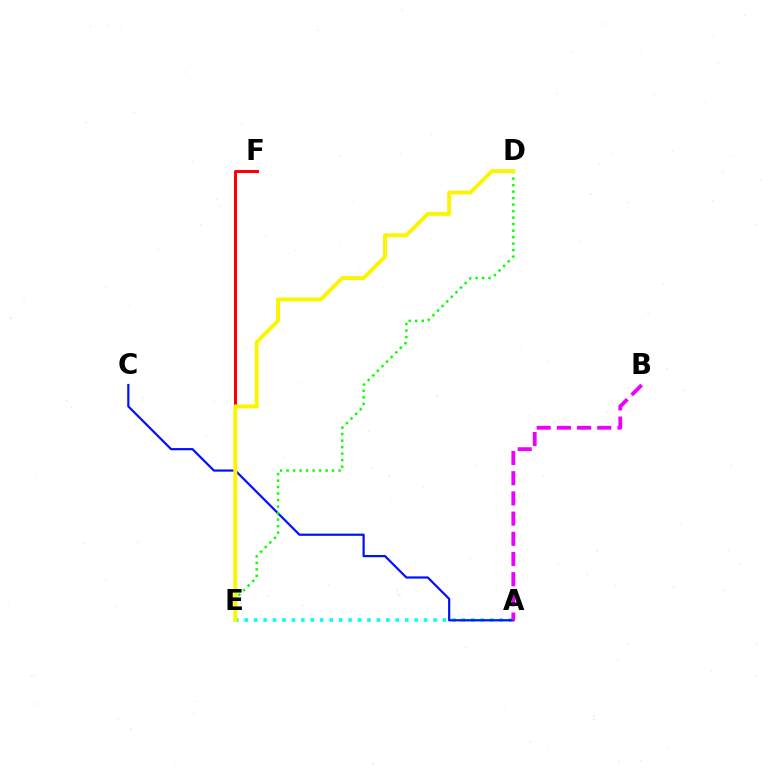{('A', 'E'): [{'color': '#00fff6', 'line_style': 'dotted', 'thickness': 2.57}], ('A', 'C'): [{'color': '#0010ff', 'line_style': 'solid', 'thickness': 1.59}], ('D', 'E'): [{'color': '#08ff00', 'line_style': 'dotted', 'thickness': 1.77}, {'color': '#fcf500', 'line_style': 'solid', 'thickness': 2.82}], ('E', 'F'): [{'color': '#ff0000', 'line_style': 'solid', 'thickness': 2.16}], ('A', 'B'): [{'color': '#ee00ff', 'line_style': 'dashed', 'thickness': 2.74}]}